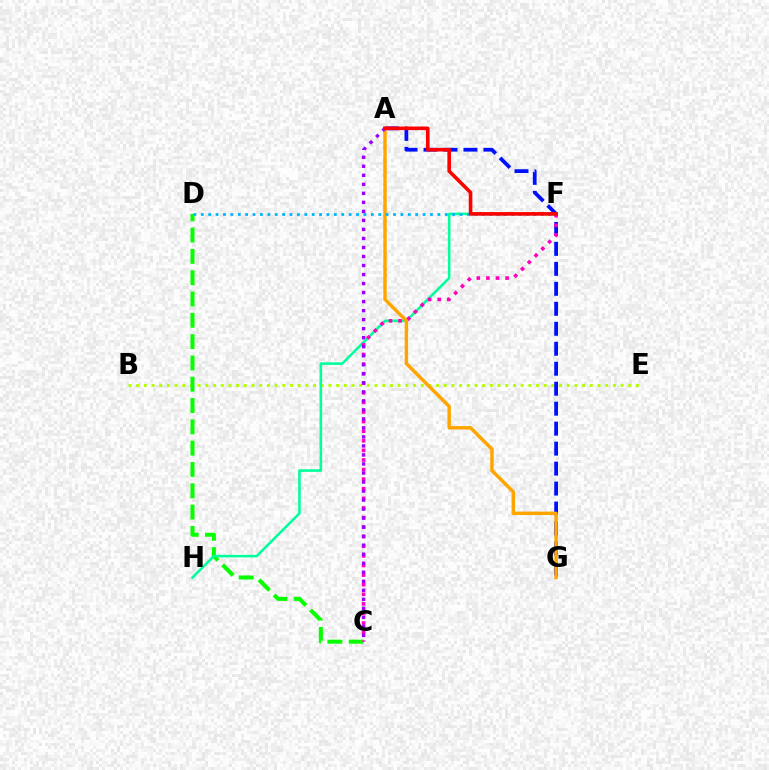{('B', 'E'): [{'color': '#b3ff00', 'line_style': 'dotted', 'thickness': 2.09}], ('A', 'G'): [{'color': '#0010ff', 'line_style': 'dashed', 'thickness': 2.71}, {'color': '#ffa500', 'line_style': 'solid', 'thickness': 2.48}], ('C', 'D'): [{'color': '#08ff00', 'line_style': 'dashed', 'thickness': 2.89}], ('F', 'H'): [{'color': '#00ff9d', 'line_style': 'solid', 'thickness': 1.85}], ('C', 'F'): [{'color': '#ff00bd', 'line_style': 'dotted', 'thickness': 2.61}], ('D', 'F'): [{'color': '#00b5ff', 'line_style': 'dotted', 'thickness': 2.01}], ('A', 'C'): [{'color': '#9b00ff', 'line_style': 'dotted', 'thickness': 2.45}], ('A', 'F'): [{'color': '#ff0000', 'line_style': 'solid', 'thickness': 2.6}]}